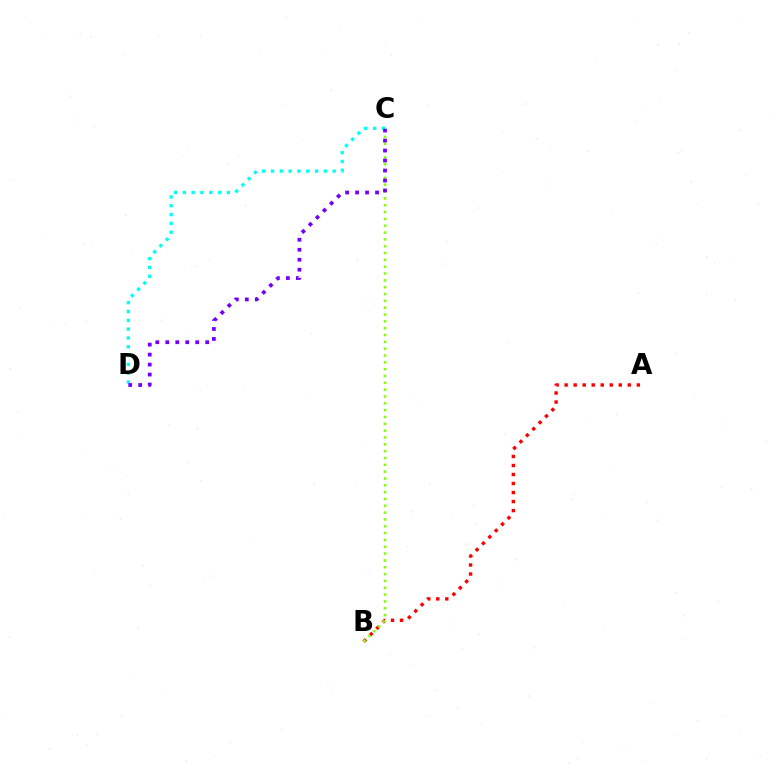{('A', 'B'): [{'color': '#ff0000', 'line_style': 'dotted', 'thickness': 2.45}], ('B', 'C'): [{'color': '#84ff00', 'line_style': 'dotted', 'thickness': 1.86}], ('C', 'D'): [{'color': '#00fff6', 'line_style': 'dotted', 'thickness': 2.4}, {'color': '#7200ff', 'line_style': 'dotted', 'thickness': 2.71}]}